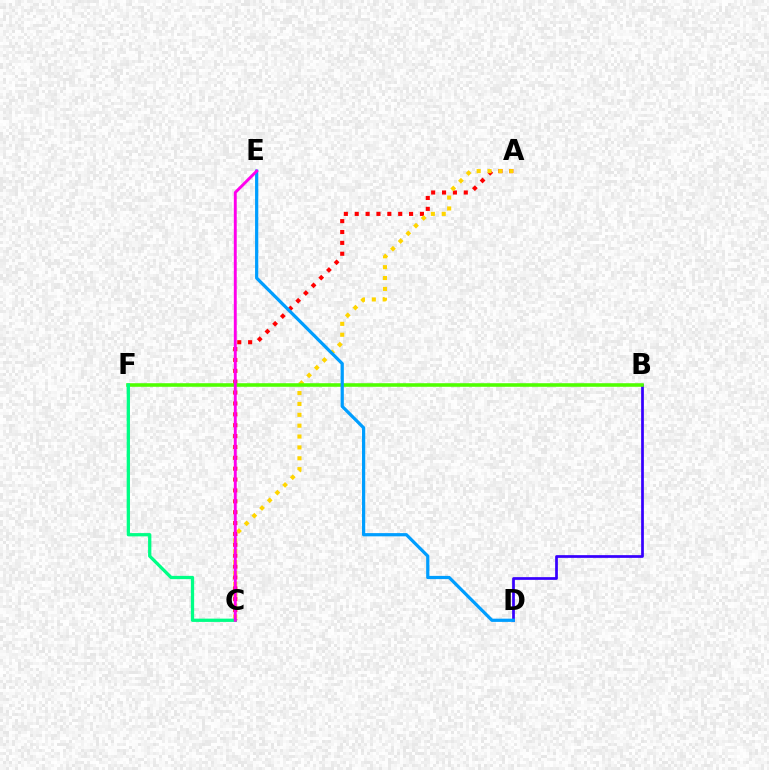{('A', 'C'): [{'color': '#ff0000', 'line_style': 'dotted', 'thickness': 2.95}, {'color': '#ffd500', 'line_style': 'dotted', 'thickness': 2.95}], ('B', 'D'): [{'color': '#3700ff', 'line_style': 'solid', 'thickness': 1.96}], ('B', 'F'): [{'color': '#4fff00', 'line_style': 'solid', 'thickness': 2.57}], ('D', 'E'): [{'color': '#009eff', 'line_style': 'solid', 'thickness': 2.32}], ('C', 'F'): [{'color': '#00ff86', 'line_style': 'solid', 'thickness': 2.36}], ('C', 'E'): [{'color': '#ff00ed', 'line_style': 'solid', 'thickness': 2.1}]}